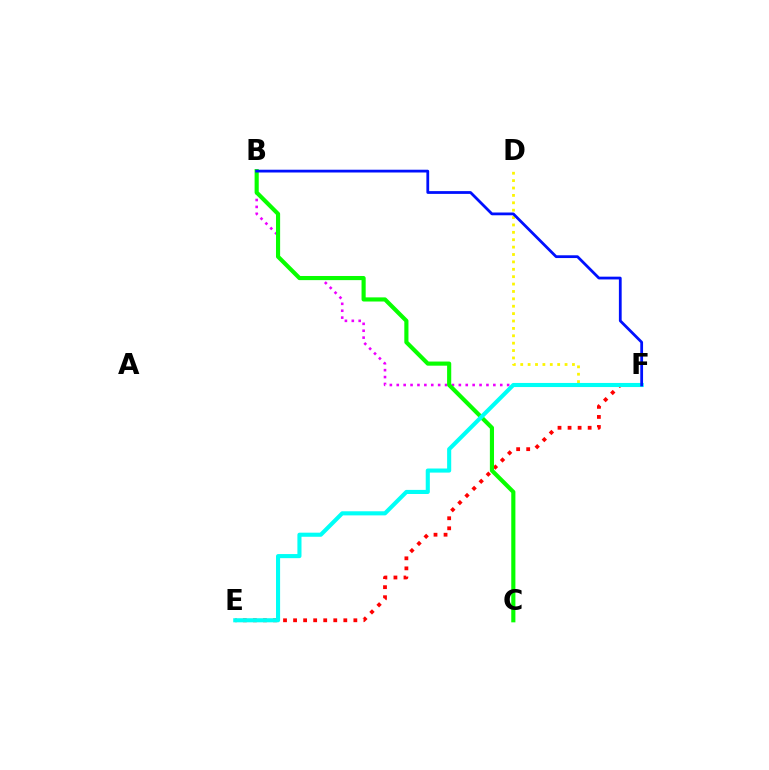{('E', 'F'): [{'color': '#ff0000', 'line_style': 'dotted', 'thickness': 2.73}, {'color': '#00fff6', 'line_style': 'solid', 'thickness': 2.95}], ('B', 'F'): [{'color': '#ee00ff', 'line_style': 'dotted', 'thickness': 1.87}, {'color': '#0010ff', 'line_style': 'solid', 'thickness': 2.0}], ('D', 'F'): [{'color': '#fcf500', 'line_style': 'dotted', 'thickness': 2.01}], ('B', 'C'): [{'color': '#08ff00', 'line_style': 'solid', 'thickness': 2.98}]}